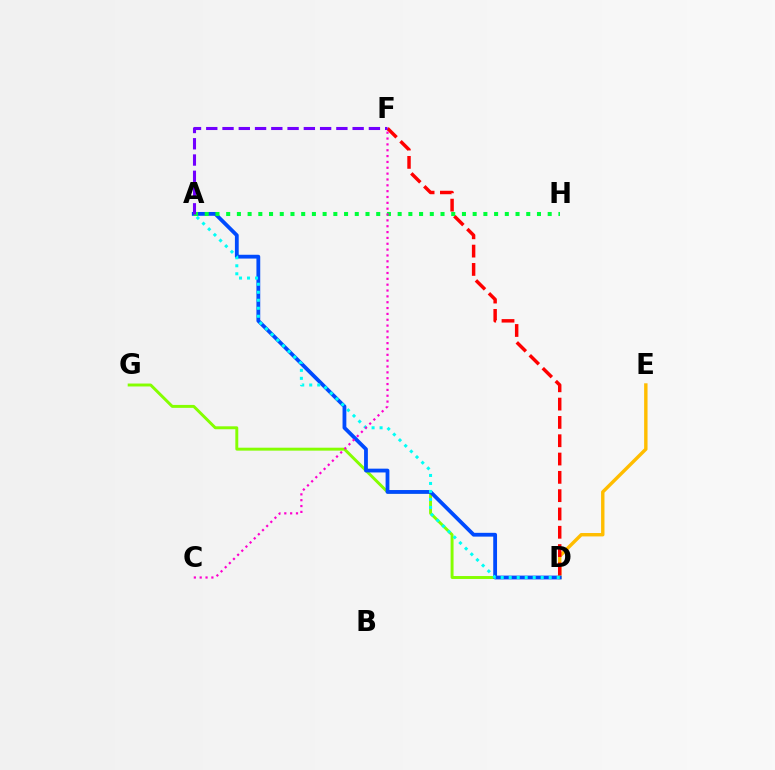{('D', 'G'): [{'color': '#84ff00', 'line_style': 'solid', 'thickness': 2.11}], ('D', 'E'): [{'color': '#ffbd00', 'line_style': 'solid', 'thickness': 2.45}], ('D', 'F'): [{'color': '#ff0000', 'line_style': 'dashed', 'thickness': 2.49}], ('A', 'D'): [{'color': '#004bff', 'line_style': 'solid', 'thickness': 2.74}, {'color': '#00fff6', 'line_style': 'dotted', 'thickness': 2.17}], ('A', 'H'): [{'color': '#00ff39', 'line_style': 'dotted', 'thickness': 2.91}], ('A', 'F'): [{'color': '#7200ff', 'line_style': 'dashed', 'thickness': 2.21}], ('C', 'F'): [{'color': '#ff00cf', 'line_style': 'dotted', 'thickness': 1.59}]}